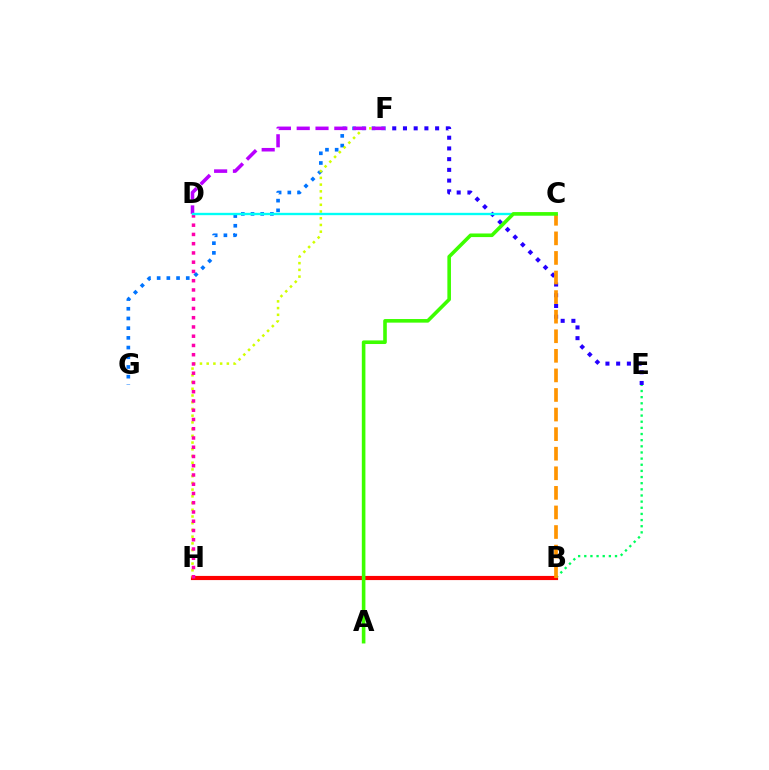{('F', 'G'): [{'color': '#0074ff', 'line_style': 'dotted', 'thickness': 2.64}], ('B', 'H'): [{'color': '#ff0000', 'line_style': 'solid', 'thickness': 2.99}], ('B', 'E'): [{'color': '#00ff5c', 'line_style': 'dotted', 'thickness': 1.67}], ('F', 'H'): [{'color': '#d1ff00', 'line_style': 'dotted', 'thickness': 1.83}], ('D', 'H'): [{'color': '#ff00ac', 'line_style': 'dotted', 'thickness': 2.51}], ('E', 'F'): [{'color': '#2500ff', 'line_style': 'dotted', 'thickness': 2.91}], ('D', 'F'): [{'color': '#b900ff', 'line_style': 'dashed', 'thickness': 2.55}], ('C', 'D'): [{'color': '#00fff6', 'line_style': 'solid', 'thickness': 1.7}], ('B', 'C'): [{'color': '#ff9400', 'line_style': 'dashed', 'thickness': 2.66}], ('A', 'C'): [{'color': '#3dff00', 'line_style': 'solid', 'thickness': 2.59}]}